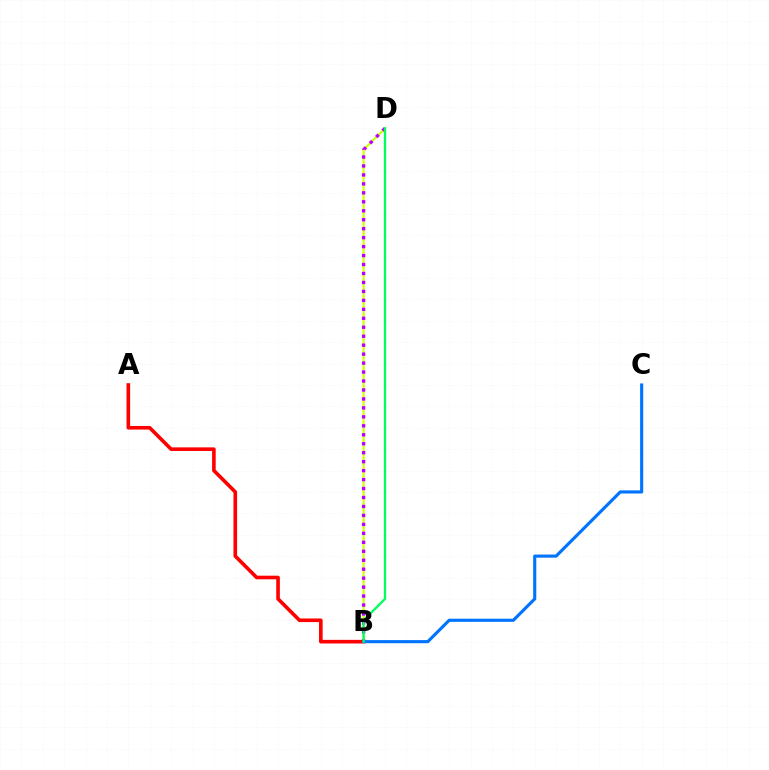{('B', 'D'): [{'color': '#d1ff00', 'line_style': 'solid', 'thickness': 1.55}, {'color': '#b900ff', 'line_style': 'dotted', 'thickness': 2.43}, {'color': '#00ff5c', 'line_style': 'solid', 'thickness': 1.66}], ('A', 'B'): [{'color': '#ff0000', 'line_style': 'solid', 'thickness': 2.6}], ('B', 'C'): [{'color': '#0074ff', 'line_style': 'solid', 'thickness': 2.25}]}